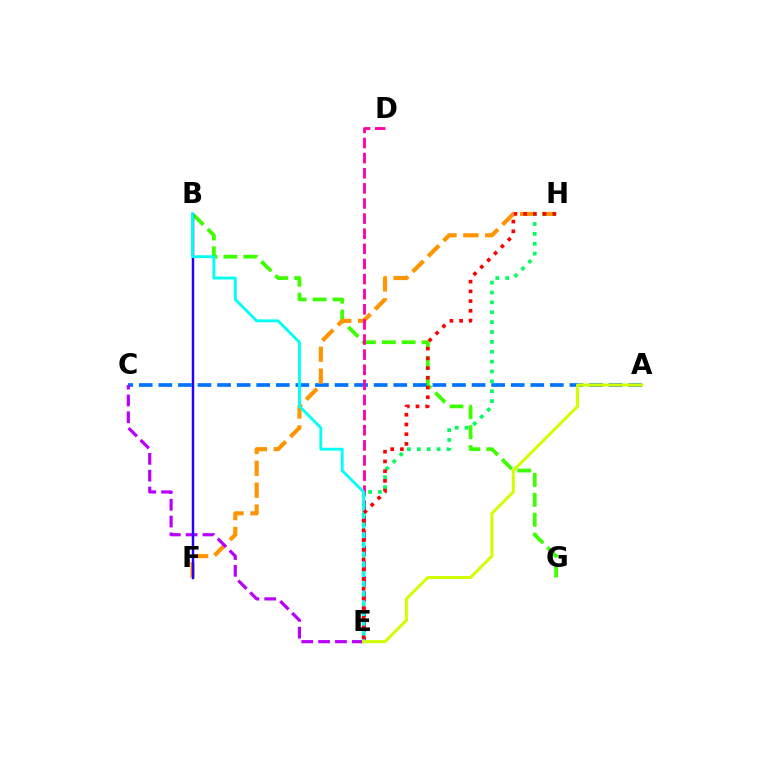{('B', 'G'): [{'color': '#3dff00', 'line_style': 'dashed', 'thickness': 2.7}], ('A', 'C'): [{'color': '#0074ff', 'line_style': 'dashed', 'thickness': 2.66}], ('F', 'H'): [{'color': '#ff9400', 'line_style': 'dashed', 'thickness': 2.97}], ('C', 'E'): [{'color': '#b900ff', 'line_style': 'dashed', 'thickness': 2.29}], ('D', 'E'): [{'color': '#ff00ac', 'line_style': 'dashed', 'thickness': 2.05}], ('B', 'F'): [{'color': '#2500ff', 'line_style': 'solid', 'thickness': 1.76}], ('E', 'H'): [{'color': '#00ff5c', 'line_style': 'dotted', 'thickness': 2.68}, {'color': '#ff0000', 'line_style': 'dotted', 'thickness': 2.64}], ('B', 'E'): [{'color': '#00fff6', 'line_style': 'solid', 'thickness': 2.05}], ('A', 'E'): [{'color': '#d1ff00', 'line_style': 'solid', 'thickness': 2.18}]}